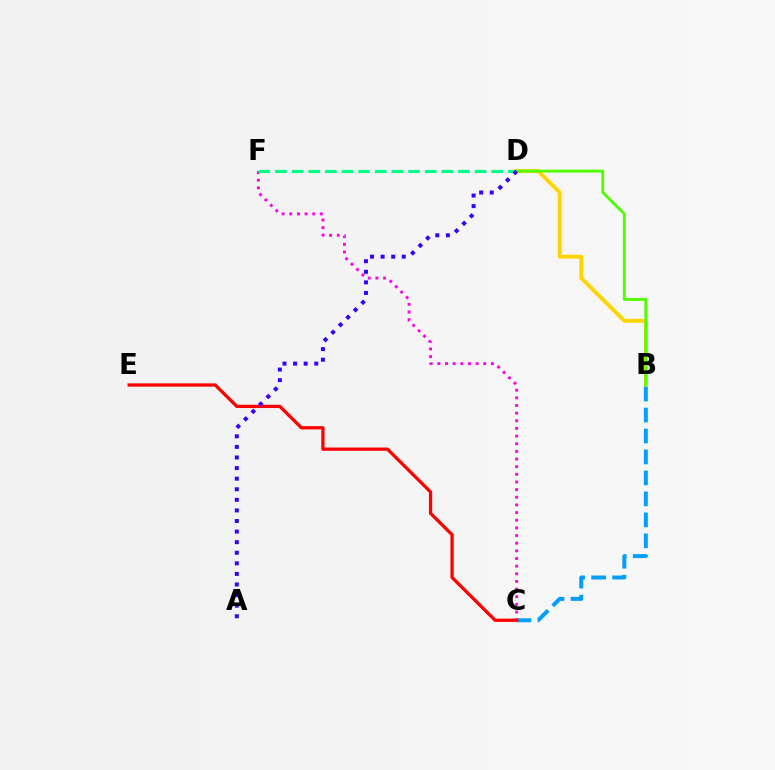{('C', 'F'): [{'color': '#ff00ed', 'line_style': 'dotted', 'thickness': 2.08}], ('D', 'F'): [{'color': '#00ff86', 'line_style': 'dashed', 'thickness': 2.26}], ('B', 'D'): [{'color': '#ffd500', 'line_style': 'solid', 'thickness': 2.8}, {'color': '#4fff00', 'line_style': 'solid', 'thickness': 2.07}], ('B', 'C'): [{'color': '#009eff', 'line_style': 'dashed', 'thickness': 2.85}], ('C', 'E'): [{'color': '#ff0000', 'line_style': 'solid', 'thickness': 2.36}], ('A', 'D'): [{'color': '#3700ff', 'line_style': 'dotted', 'thickness': 2.88}]}